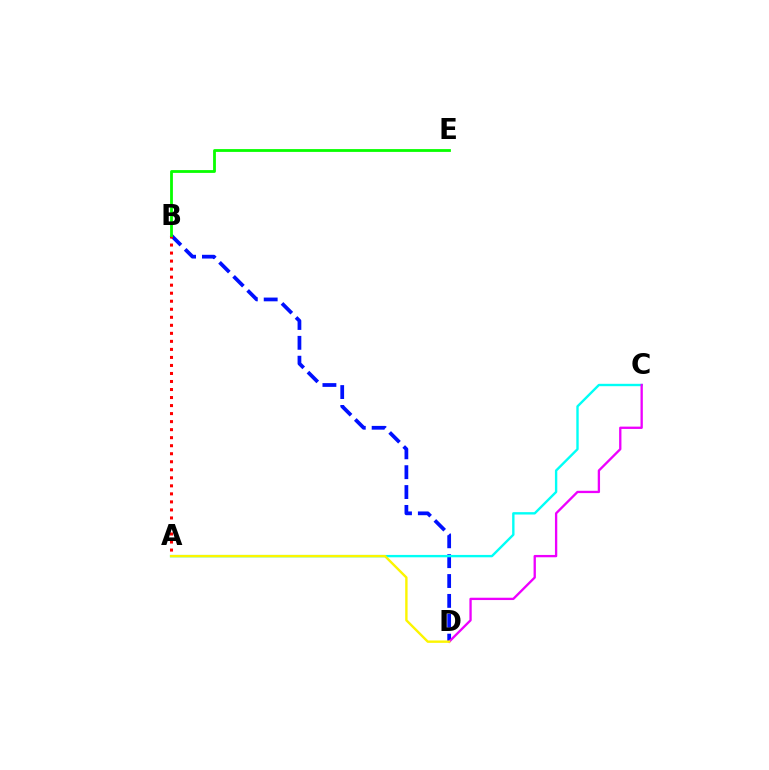{('B', 'D'): [{'color': '#0010ff', 'line_style': 'dashed', 'thickness': 2.7}], ('A', 'C'): [{'color': '#00fff6', 'line_style': 'solid', 'thickness': 1.71}], ('C', 'D'): [{'color': '#ee00ff', 'line_style': 'solid', 'thickness': 1.67}], ('A', 'B'): [{'color': '#ff0000', 'line_style': 'dotted', 'thickness': 2.18}], ('A', 'D'): [{'color': '#fcf500', 'line_style': 'solid', 'thickness': 1.72}], ('B', 'E'): [{'color': '#08ff00', 'line_style': 'solid', 'thickness': 2.02}]}